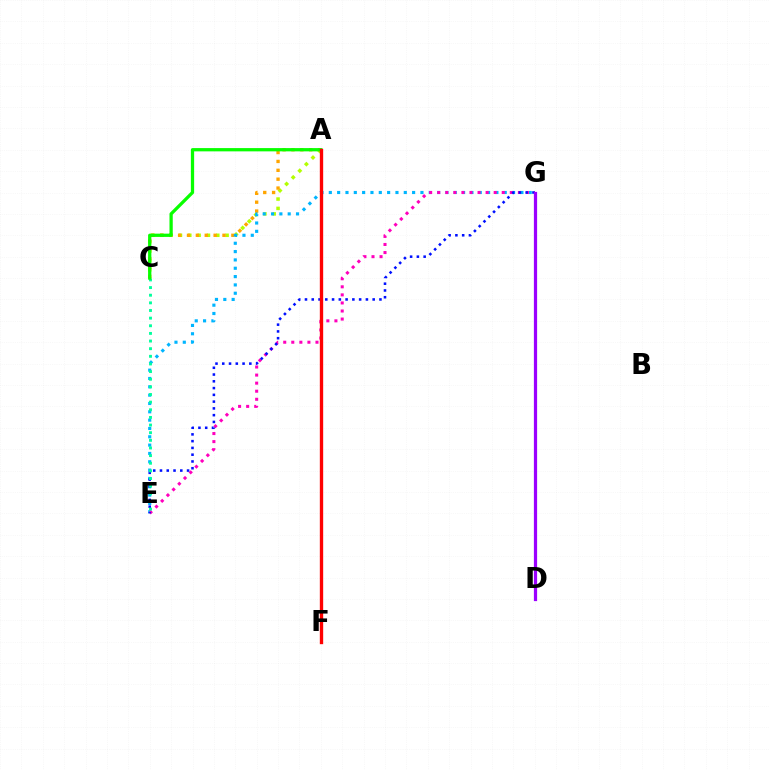{('A', 'C'): [{'color': '#b3ff00', 'line_style': 'dotted', 'thickness': 2.53}, {'color': '#ffa500', 'line_style': 'dotted', 'thickness': 2.41}, {'color': '#08ff00', 'line_style': 'solid', 'thickness': 2.35}], ('E', 'G'): [{'color': '#00b5ff', 'line_style': 'dotted', 'thickness': 2.26}, {'color': '#ff00bd', 'line_style': 'dotted', 'thickness': 2.19}, {'color': '#0010ff', 'line_style': 'dotted', 'thickness': 1.84}], ('C', 'E'): [{'color': '#00ff9d', 'line_style': 'dotted', 'thickness': 2.08}], ('D', 'G'): [{'color': '#9b00ff', 'line_style': 'solid', 'thickness': 2.32}], ('A', 'F'): [{'color': '#ff0000', 'line_style': 'solid', 'thickness': 2.41}]}